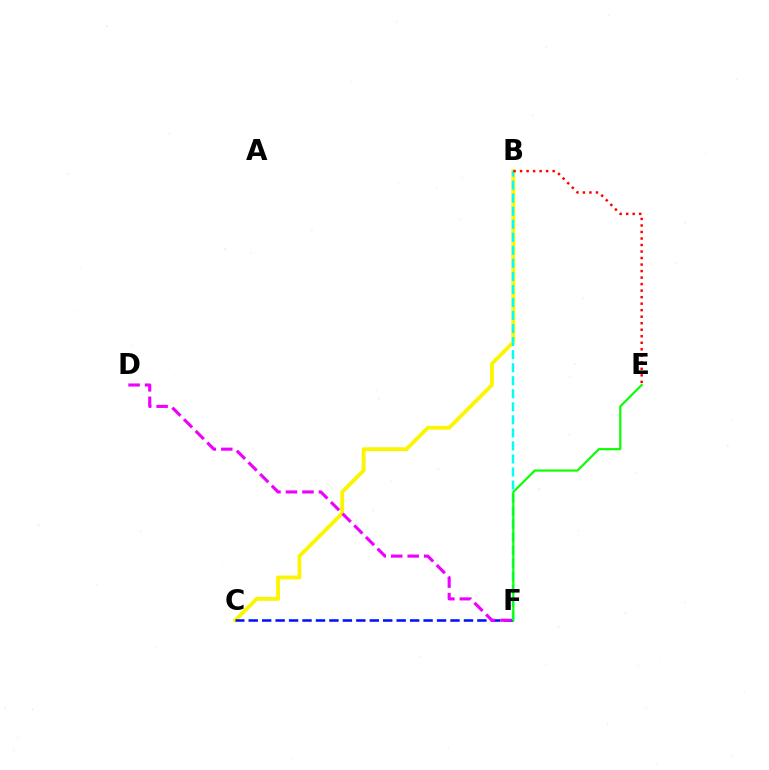{('B', 'C'): [{'color': '#fcf500', 'line_style': 'solid', 'thickness': 2.76}], ('C', 'F'): [{'color': '#0010ff', 'line_style': 'dashed', 'thickness': 1.83}], ('B', 'F'): [{'color': '#00fff6', 'line_style': 'dashed', 'thickness': 1.77}], ('B', 'E'): [{'color': '#ff0000', 'line_style': 'dotted', 'thickness': 1.77}], ('E', 'F'): [{'color': '#08ff00', 'line_style': 'solid', 'thickness': 1.55}], ('D', 'F'): [{'color': '#ee00ff', 'line_style': 'dashed', 'thickness': 2.24}]}